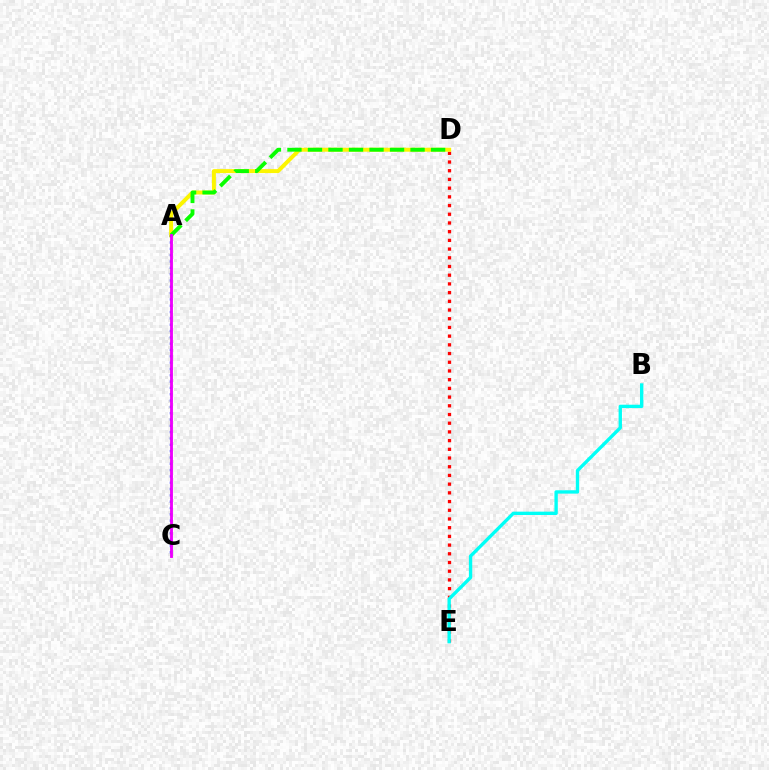{('D', 'E'): [{'color': '#ff0000', 'line_style': 'dotted', 'thickness': 2.37}], ('A', 'D'): [{'color': '#fcf500', 'line_style': 'solid', 'thickness': 2.85}, {'color': '#08ff00', 'line_style': 'dashed', 'thickness': 2.79}], ('A', 'C'): [{'color': '#0010ff', 'line_style': 'dotted', 'thickness': 1.72}, {'color': '#ee00ff', 'line_style': 'solid', 'thickness': 2.05}], ('B', 'E'): [{'color': '#00fff6', 'line_style': 'solid', 'thickness': 2.41}]}